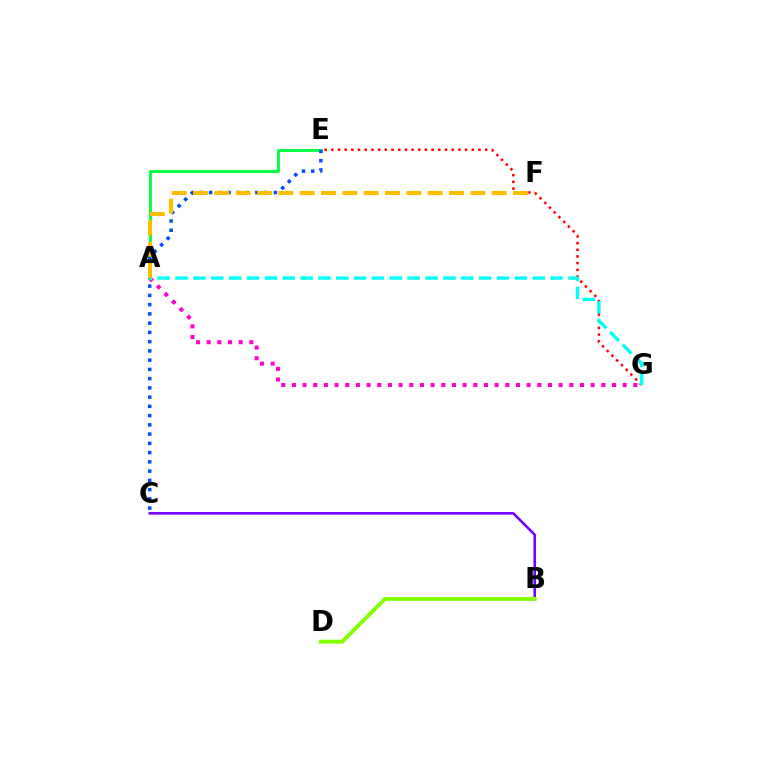{('E', 'G'): [{'color': '#ff0000', 'line_style': 'dotted', 'thickness': 1.82}], ('B', 'C'): [{'color': '#7200ff', 'line_style': 'solid', 'thickness': 1.86}], ('A', 'G'): [{'color': '#ff00cf', 'line_style': 'dotted', 'thickness': 2.9}, {'color': '#00fff6', 'line_style': 'dashed', 'thickness': 2.43}], ('B', 'D'): [{'color': '#84ff00', 'line_style': 'solid', 'thickness': 2.83}], ('A', 'E'): [{'color': '#00ff39', 'line_style': 'solid', 'thickness': 2.04}], ('C', 'E'): [{'color': '#004bff', 'line_style': 'dotted', 'thickness': 2.51}], ('A', 'F'): [{'color': '#ffbd00', 'line_style': 'dashed', 'thickness': 2.9}]}